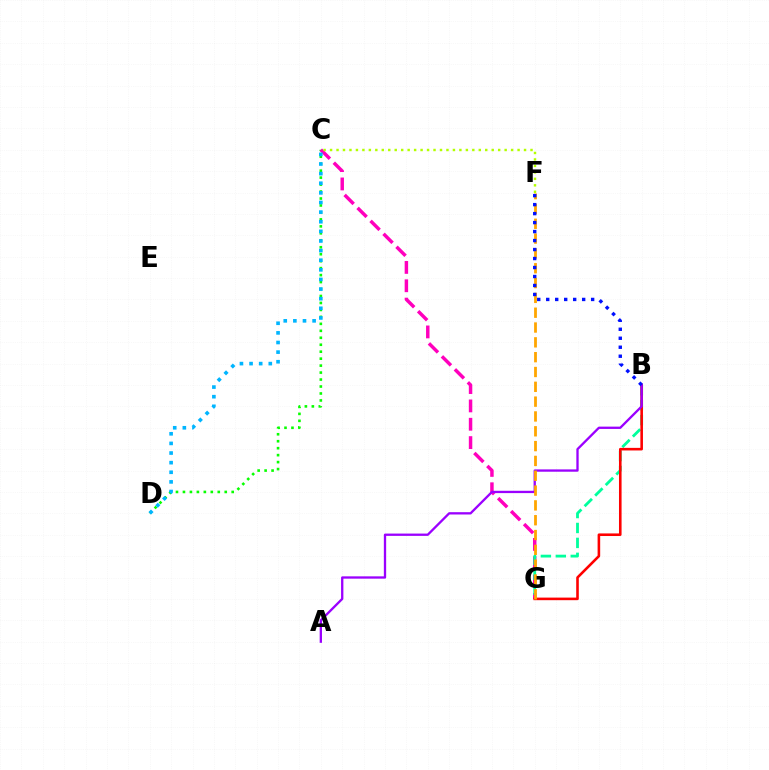{('C', 'D'): [{'color': '#08ff00', 'line_style': 'dotted', 'thickness': 1.89}, {'color': '#00b5ff', 'line_style': 'dotted', 'thickness': 2.61}], ('C', 'G'): [{'color': '#ff00bd', 'line_style': 'dashed', 'thickness': 2.49}], ('B', 'G'): [{'color': '#00ff9d', 'line_style': 'dashed', 'thickness': 2.03}, {'color': '#ff0000', 'line_style': 'solid', 'thickness': 1.87}], ('A', 'B'): [{'color': '#9b00ff', 'line_style': 'solid', 'thickness': 1.66}], ('C', 'F'): [{'color': '#b3ff00', 'line_style': 'dotted', 'thickness': 1.76}], ('F', 'G'): [{'color': '#ffa500', 'line_style': 'dashed', 'thickness': 2.01}], ('B', 'F'): [{'color': '#0010ff', 'line_style': 'dotted', 'thickness': 2.44}]}